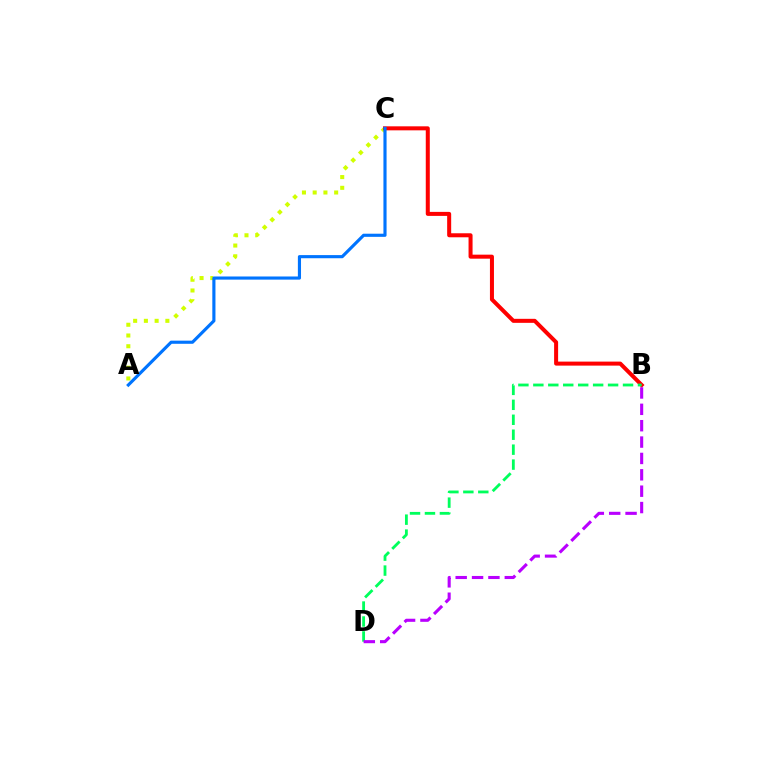{('A', 'C'): [{'color': '#d1ff00', 'line_style': 'dotted', 'thickness': 2.92}, {'color': '#0074ff', 'line_style': 'solid', 'thickness': 2.26}], ('B', 'C'): [{'color': '#ff0000', 'line_style': 'solid', 'thickness': 2.89}], ('B', 'D'): [{'color': '#00ff5c', 'line_style': 'dashed', 'thickness': 2.03}, {'color': '#b900ff', 'line_style': 'dashed', 'thickness': 2.22}]}